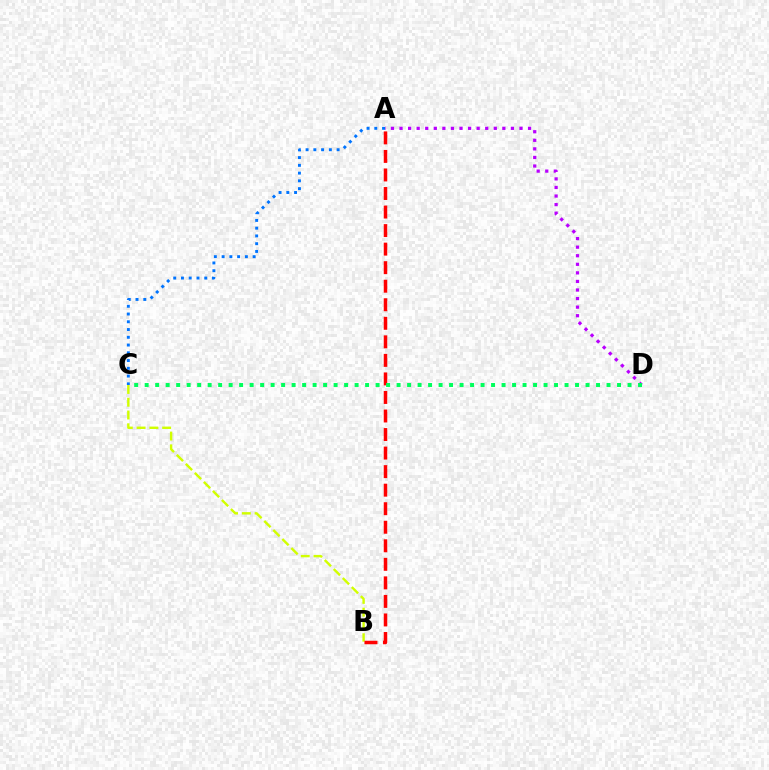{('A', 'D'): [{'color': '#b900ff', 'line_style': 'dotted', 'thickness': 2.33}], ('B', 'C'): [{'color': '#d1ff00', 'line_style': 'dashed', 'thickness': 1.73}], ('A', 'B'): [{'color': '#ff0000', 'line_style': 'dashed', 'thickness': 2.52}], ('C', 'D'): [{'color': '#00ff5c', 'line_style': 'dotted', 'thickness': 2.85}], ('A', 'C'): [{'color': '#0074ff', 'line_style': 'dotted', 'thickness': 2.11}]}